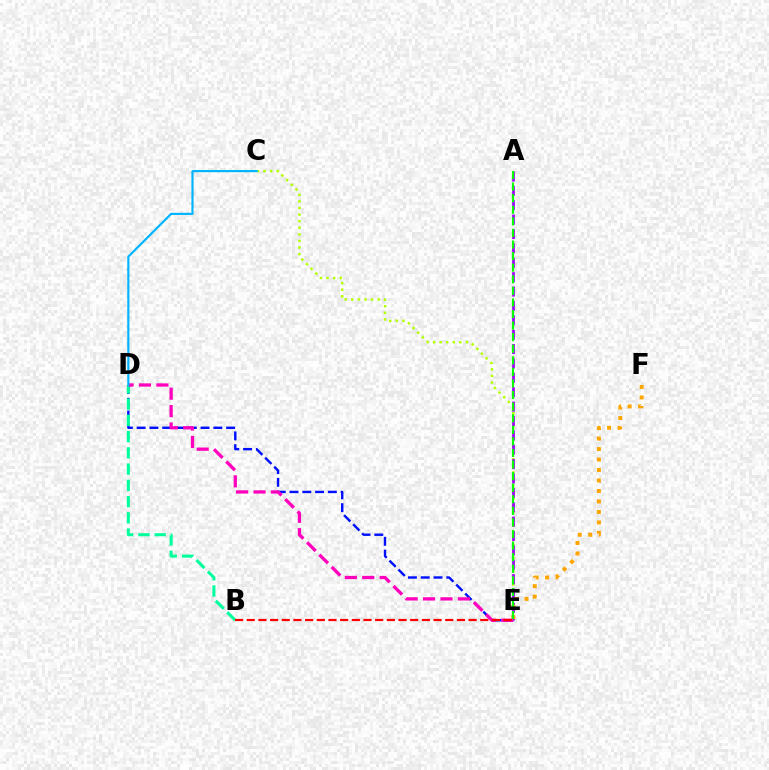{('C', 'E'): [{'color': '#b3ff00', 'line_style': 'dotted', 'thickness': 1.79}], ('A', 'E'): [{'color': '#9b00ff', 'line_style': 'dashed', 'thickness': 1.95}, {'color': '#08ff00', 'line_style': 'dashed', 'thickness': 1.57}], ('D', 'E'): [{'color': '#0010ff', 'line_style': 'dashed', 'thickness': 1.74}, {'color': '#ff00bd', 'line_style': 'dashed', 'thickness': 2.37}], ('B', 'D'): [{'color': '#00ff9d', 'line_style': 'dashed', 'thickness': 2.21}], ('E', 'F'): [{'color': '#ffa500', 'line_style': 'dotted', 'thickness': 2.85}], ('B', 'E'): [{'color': '#ff0000', 'line_style': 'dashed', 'thickness': 1.59}], ('C', 'D'): [{'color': '#00b5ff', 'line_style': 'solid', 'thickness': 1.55}]}